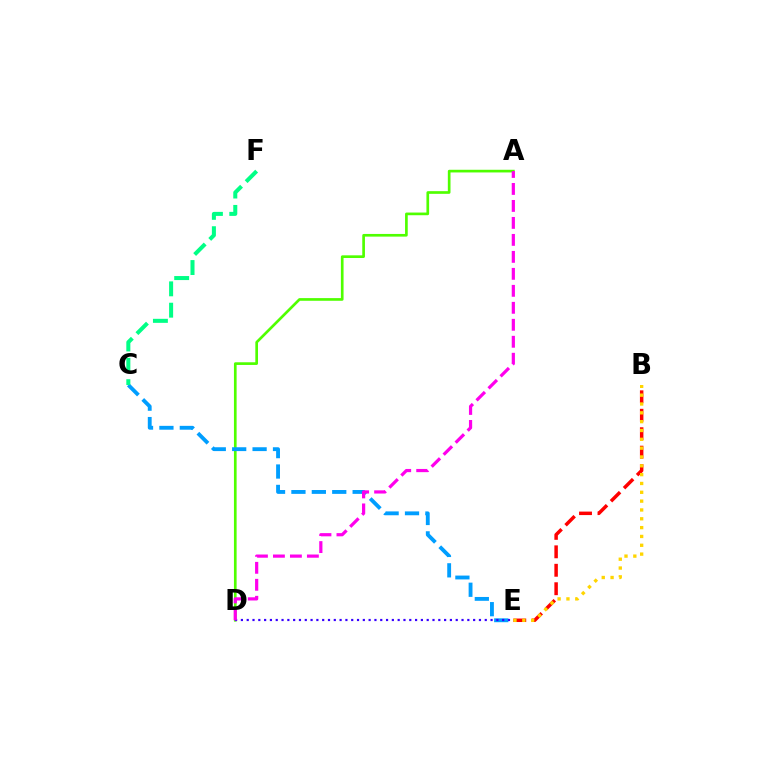{('B', 'E'): [{'color': '#ff0000', 'line_style': 'dashed', 'thickness': 2.51}, {'color': '#ffd500', 'line_style': 'dotted', 'thickness': 2.4}], ('A', 'D'): [{'color': '#4fff00', 'line_style': 'solid', 'thickness': 1.92}, {'color': '#ff00ed', 'line_style': 'dashed', 'thickness': 2.31}], ('C', 'E'): [{'color': '#009eff', 'line_style': 'dashed', 'thickness': 2.77}], ('C', 'F'): [{'color': '#00ff86', 'line_style': 'dashed', 'thickness': 2.9}], ('D', 'E'): [{'color': '#3700ff', 'line_style': 'dotted', 'thickness': 1.58}]}